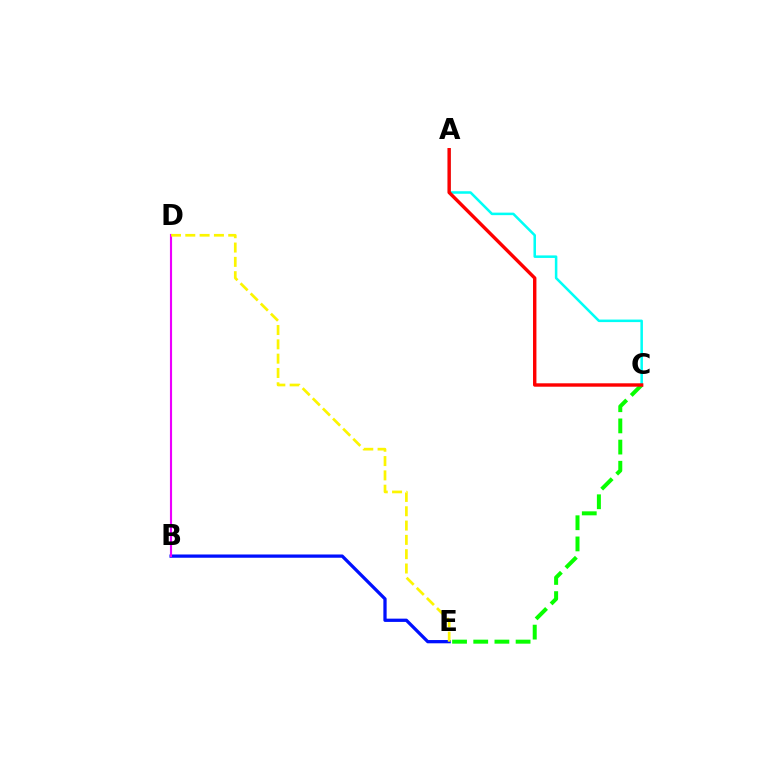{('A', 'C'): [{'color': '#00fff6', 'line_style': 'solid', 'thickness': 1.82}, {'color': '#ff0000', 'line_style': 'solid', 'thickness': 2.45}], ('C', 'E'): [{'color': '#08ff00', 'line_style': 'dashed', 'thickness': 2.88}], ('B', 'E'): [{'color': '#0010ff', 'line_style': 'solid', 'thickness': 2.35}], ('B', 'D'): [{'color': '#ee00ff', 'line_style': 'solid', 'thickness': 1.54}], ('D', 'E'): [{'color': '#fcf500', 'line_style': 'dashed', 'thickness': 1.94}]}